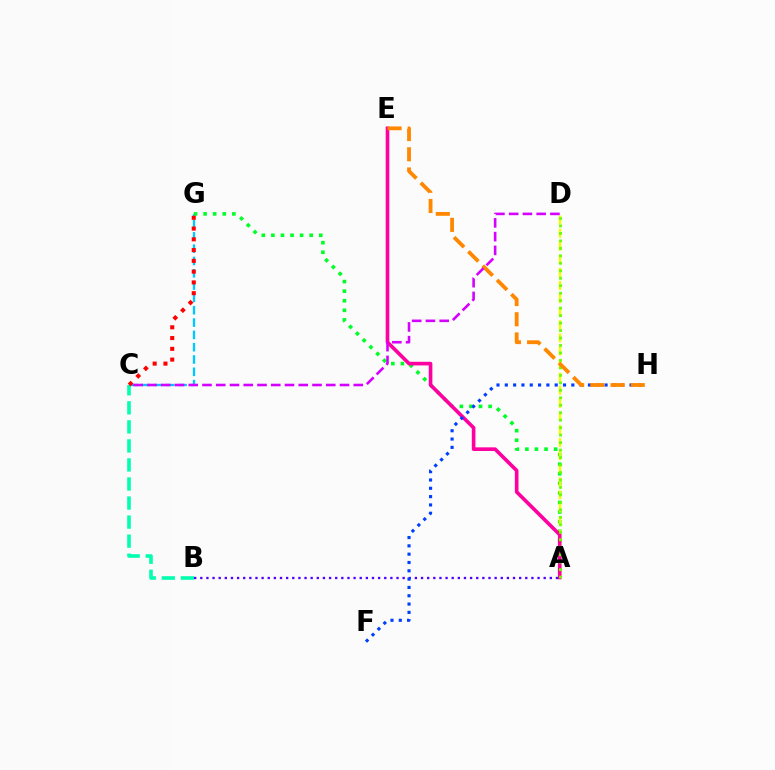{('C', 'G'): [{'color': '#00c7ff', 'line_style': 'dashed', 'thickness': 1.67}, {'color': '#ff0000', 'line_style': 'dotted', 'thickness': 2.93}], ('A', 'G'): [{'color': '#00ff27', 'line_style': 'dotted', 'thickness': 2.6}], ('A', 'B'): [{'color': '#4f00ff', 'line_style': 'dotted', 'thickness': 1.67}], ('B', 'C'): [{'color': '#00ffaf', 'line_style': 'dashed', 'thickness': 2.59}], ('A', 'D'): [{'color': '#eeff00', 'line_style': 'dashed', 'thickness': 1.78}, {'color': '#66ff00', 'line_style': 'dotted', 'thickness': 2.03}], ('A', 'E'): [{'color': '#ff00a0', 'line_style': 'solid', 'thickness': 2.62}], ('F', 'H'): [{'color': '#003fff', 'line_style': 'dotted', 'thickness': 2.26}], ('E', 'H'): [{'color': '#ff8800', 'line_style': 'dashed', 'thickness': 2.75}], ('C', 'D'): [{'color': '#d600ff', 'line_style': 'dashed', 'thickness': 1.87}]}